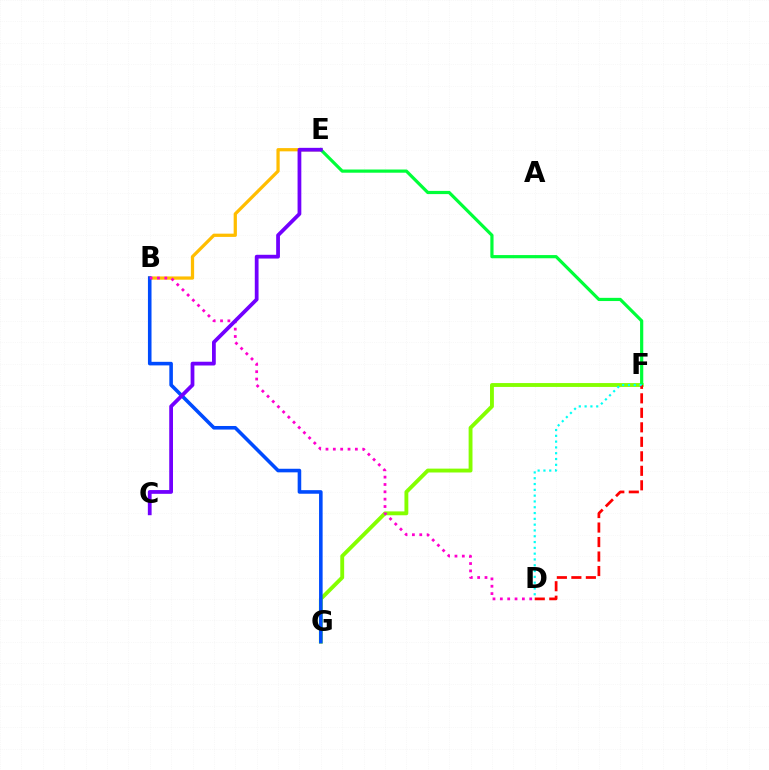{('B', 'E'): [{'color': '#ffbd00', 'line_style': 'solid', 'thickness': 2.34}], ('F', 'G'): [{'color': '#84ff00', 'line_style': 'solid', 'thickness': 2.79}], ('B', 'G'): [{'color': '#004bff', 'line_style': 'solid', 'thickness': 2.58}], ('B', 'D'): [{'color': '#ff00cf', 'line_style': 'dotted', 'thickness': 2.0}], ('E', 'F'): [{'color': '#00ff39', 'line_style': 'solid', 'thickness': 2.3}], ('D', 'F'): [{'color': '#ff0000', 'line_style': 'dashed', 'thickness': 1.97}, {'color': '#00fff6', 'line_style': 'dotted', 'thickness': 1.58}], ('C', 'E'): [{'color': '#7200ff', 'line_style': 'solid', 'thickness': 2.71}]}